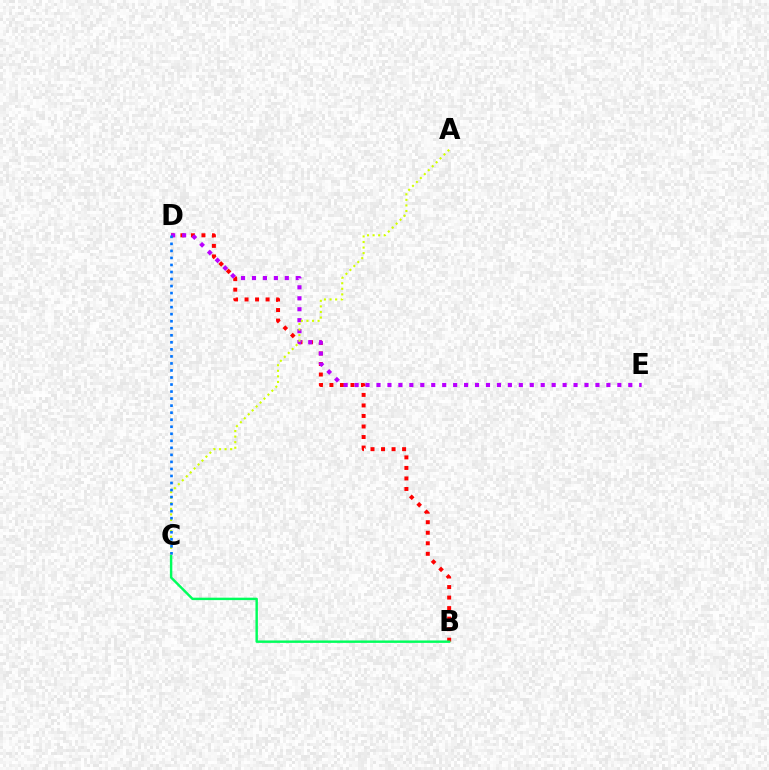{('B', 'D'): [{'color': '#ff0000', 'line_style': 'dotted', 'thickness': 2.86}], ('B', 'C'): [{'color': '#00ff5c', 'line_style': 'solid', 'thickness': 1.75}], ('D', 'E'): [{'color': '#b900ff', 'line_style': 'dotted', 'thickness': 2.97}], ('A', 'C'): [{'color': '#d1ff00', 'line_style': 'dotted', 'thickness': 1.51}], ('C', 'D'): [{'color': '#0074ff', 'line_style': 'dotted', 'thickness': 1.91}]}